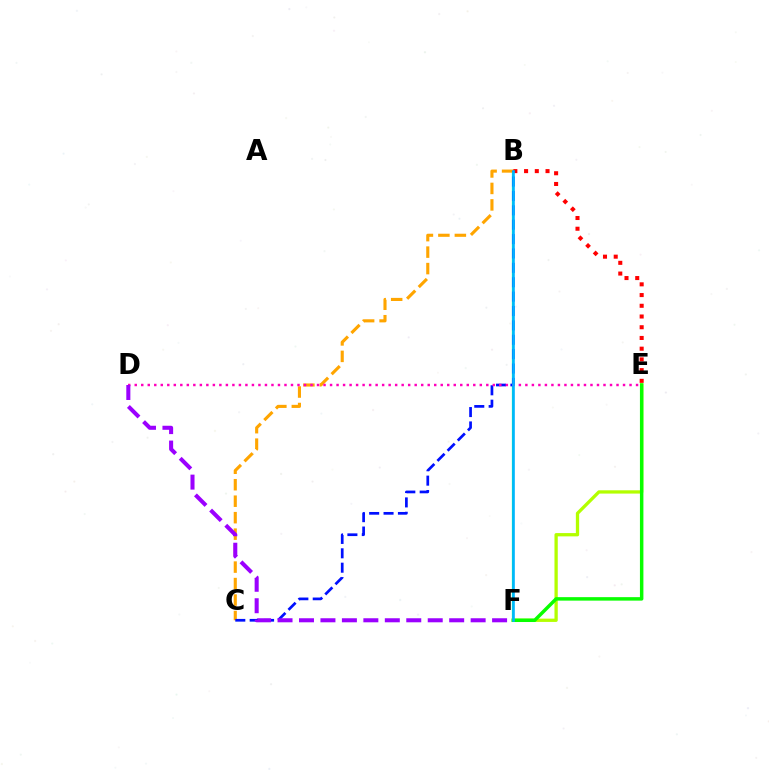{('B', 'F'): [{'color': '#00ff9d', 'line_style': 'solid', 'thickness': 1.6}, {'color': '#00b5ff', 'line_style': 'solid', 'thickness': 1.86}], ('B', 'C'): [{'color': '#ffa500', 'line_style': 'dashed', 'thickness': 2.24}, {'color': '#0010ff', 'line_style': 'dashed', 'thickness': 1.95}], ('B', 'E'): [{'color': '#ff0000', 'line_style': 'dotted', 'thickness': 2.91}], ('E', 'F'): [{'color': '#b3ff00', 'line_style': 'solid', 'thickness': 2.37}, {'color': '#08ff00', 'line_style': 'solid', 'thickness': 2.5}], ('D', 'E'): [{'color': '#ff00bd', 'line_style': 'dotted', 'thickness': 1.77}], ('D', 'F'): [{'color': '#9b00ff', 'line_style': 'dashed', 'thickness': 2.91}]}